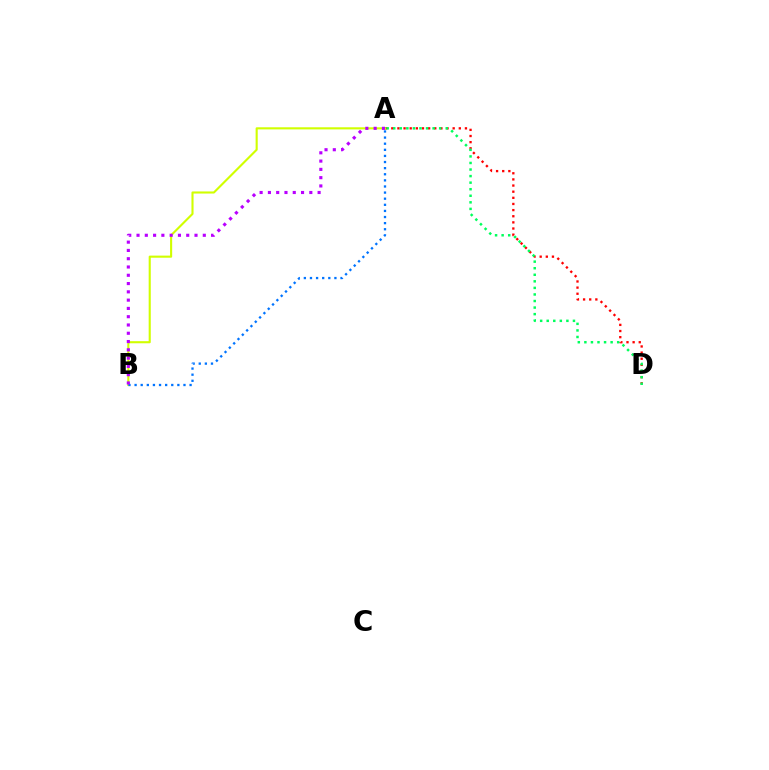{('A', 'D'): [{'color': '#ff0000', 'line_style': 'dotted', 'thickness': 1.67}, {'color': '#00ff5c', 'line_style': 'dotted', 'thickness': 1.78}], ('A', 'B'): [{'color': '#d1ff00', 'line_style': 'solid', 'thickness': 1.52}, {'color': '#0074ff', 'line_style': 'dotted', 'thickness': 1.66}, {'color': '#b900ff', 'line_style': 'dotted', 'thickness': 2.25}]}